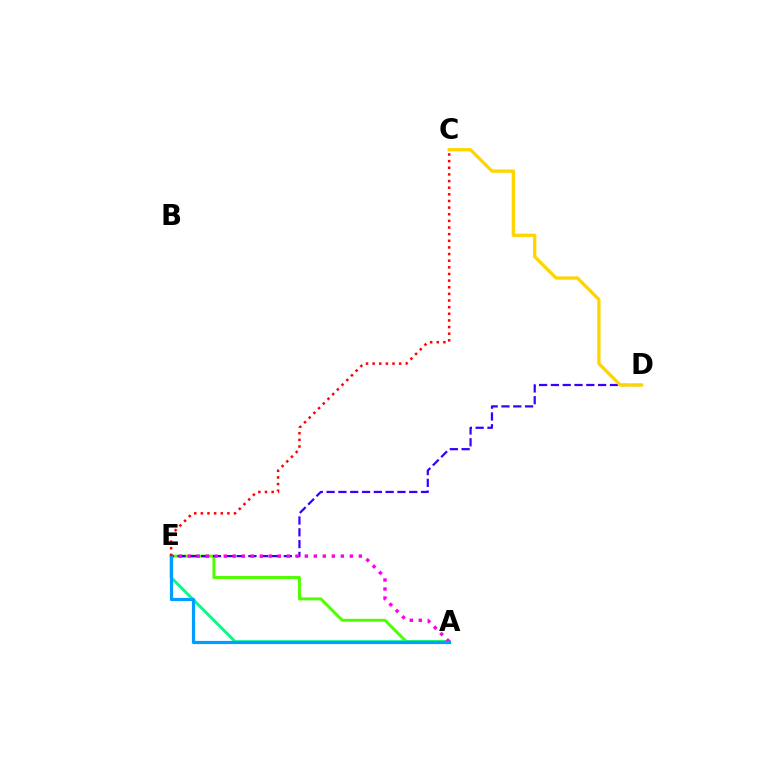{('A', 'E'): [{'color': '#4fff00', 'line_style': 'solid', 'thickness': 2.12}, {'color': '#00ff86', 'line_style': 'solid', 'thickness': 2.07}, {'color': '#ff00ed', 'line_style': 'dotted', 'thickness': 2.45}, {'color': '#009eff', 'line_style': 'solid', 'thickness': 2.3}], ('D', 'E'): [{'color': '#3700ff', 'line_style': 'dashed', 'thickness': 1.6}], ('C', 'D'): [{'color': '#ffd500', 'line_style': 'solid', 'thickness': 2.37}], ('C', 'E'): [{'color': '#ff0000', 'line_style': 'dotted', 'thickness': 1.8}]}